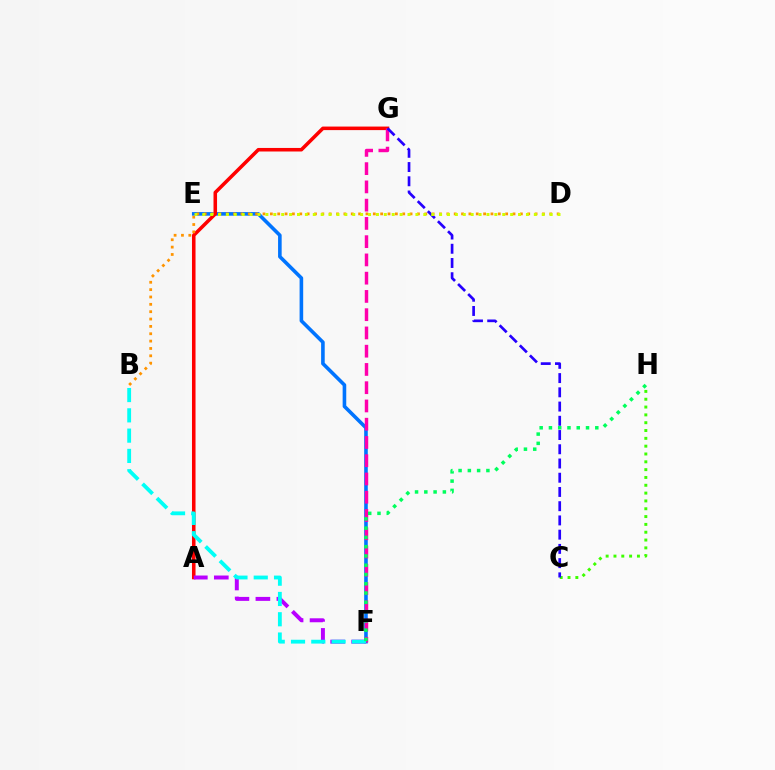{('E', 'F'): [{'color': '#0074ff', 'line_style': 'solid', 'thickness': 2.59}], ('A', 'G'): [{'color': '#ff0000', 'line_style': 'solid', 'thickness': 2.55}], ('C', 'H'): [{'color': '#3dff00', 'line_style': 'dotted', 'thickness': 2.13}], ('A', 'F'): [{'color': '#b900ff', 'line_style': 'dashed', 'thickness': 2.85}], ('F', 'G'): [{'color': '#ff00ac', 'line_style': 'dashed', 'thickness': 2.48}], ('B', 'F'): [{'color': '#00fff6', 'line_style': 'dashed', 'thickness': 2.76}], ('B', 'D'): [{'color': '#ff9400', 'line_style': 'dotted', 'thickness': 2.0}], ('C', 'G'): [{'color': '#2500ff', 'line_style': 'dashed', 'thickness': 1.93}], ('D', 'E'): [{'color': '#d1ff00', 'line_style': 'dotted', 'thickness': 2.14}], ('F', 'H'): [{'color': '#00ff5c', 'line_style': 'dotted', 'thickness': 2.52}]}